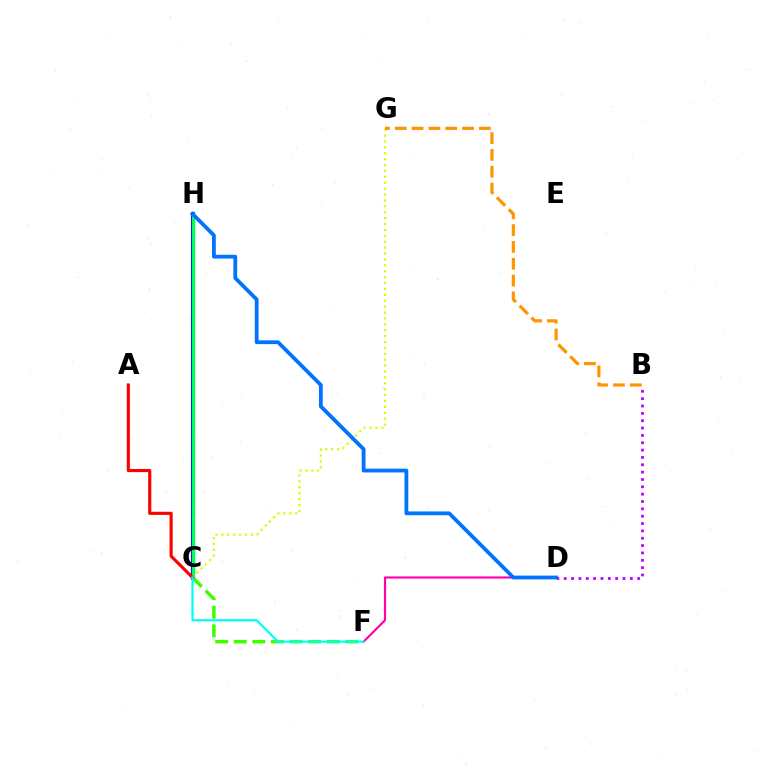{('C', 'F'): [{'color': '#3dff00', 'line_style': 'dashed', 'thickness': 2.52}, {'color': '#00fff6', 'line_style': 'solid', 'thickness': 1.6}], ('D', 'F'): [{'color': '#ff00ac', 'line_style': 'solid', 'thickness': 1.55}], ('C', 'H'): [{'color': '#2500ff', 'line_style': 'solid', 'thickness': 2.96}, {'color': '#00ff5c', 'line_style': 'solid', 'thickness': 2.36}], ('C', 'G'): [{'color': '#d1ff00', 'line_style': 'dotted', 'thickness': 1.6}], ('A', 'C'): [{'color': '#ff0000', 'line_style': 'solid', 'thickness': 2.26}], ('B', 'D'): [{'color': '#b900ff', 'line_style': 'dotted', 'thickness': 2.0}], ('B', 'G'): [{'color': '#ff9400', 'line_style': 'dashed', 'thickness': 2.28}], ('D', 'H'): [{'color': '#0074ff', 'line_style': 'solid', 'thickness': 2.73}]}